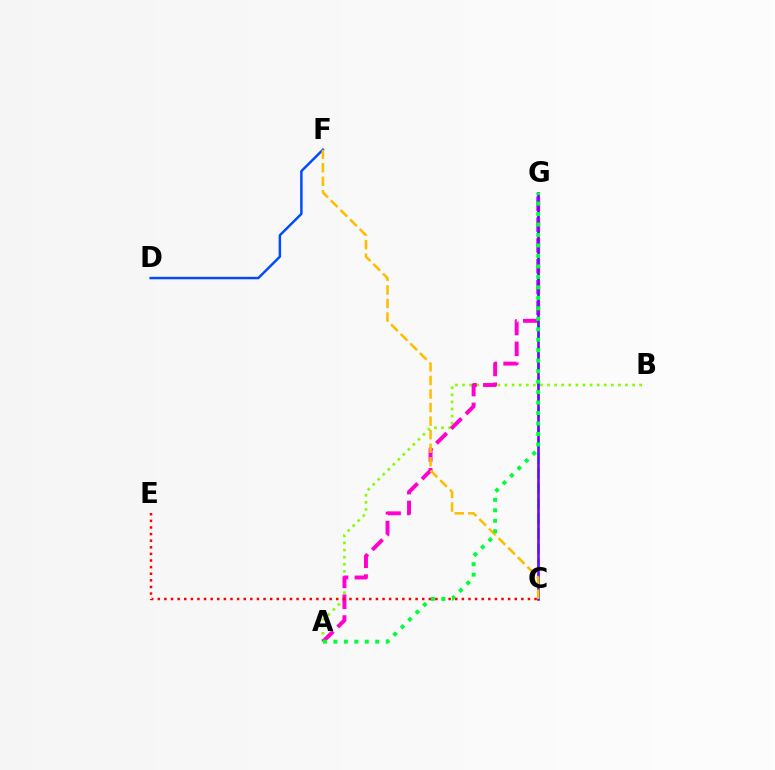{('A', 'B'): [{'color': '#84ff00', 'line_style': 'dotted', 'thickness': 1.93}], ('A', 'G'): [{'color': '#ff00cf', 'line_style': 'dashed', 'thickness': 2.83}, {'color': '#00ff39', 'line_style': 'dotted', 'thickness': 2.85}], ('C', 'G'): [{'color': '#00fff6', 'line_style': 'dashed', 'thickness': 2.05}, {'color': '#7200ff', 'line_style': 'solid', 'thickness': 1.86}], ('C', 'E'): [{'color': '#ff0000', 'line_style': 'dotted', 'thickness': 1.8}], ('D', 'F'): [{'color': '#004bff', 'line_style': 'solid', 'thickness': 1.78}], ('C', 'F'): [{'color': '#ffbd00', 'line_style': 'dashed', 'thickness': 1.84}]}